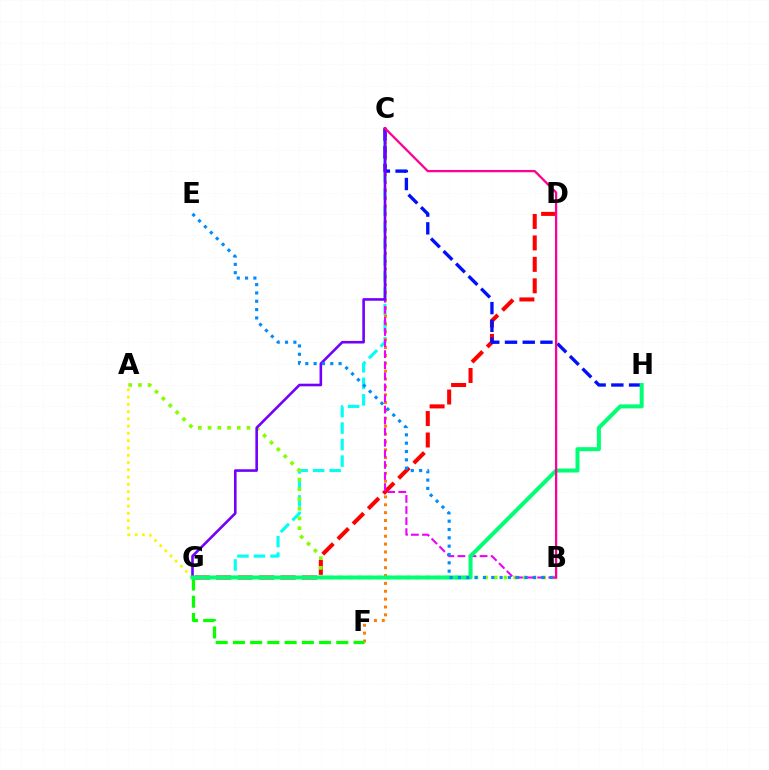{('C', 'G'): [{'color': '#00fff6', 'line_style': 'dashed', 'thickness': 2.24}, {'color': '#7200ff', 'line_style': 'solid', 'thickness': 1.88}], ('C', 'F'): [{'color': '#ff7c00', 'line_style': 'dotted', 'thickness': 2.14}], ('D', 'G'): [{'color': '#ff0000', 'line_style': 'dashed', 'thickness': 2.92}], ('A', 'B'): [{'color': '#84ff00', 'line_style': 'dotted', 'thickness': 2.64}], ('A', 'G'): [{'color': '#fcf500', 'line_style': 'dotted', 'thickness': 1.98}], ('B', 'C'): [{'color': '#ee00ff', 'line_style': 'dashed', 'thickness': 1.5}, {'color': '#ff0094', 'line_style': 'solid', 'thickness': 1.64}], ('C', 'H'): [{'color': '#0010ff', 'line_style': 'dashed', 'thickness': 2.41}], ('F', 'G'): [{'color': '#08ff00', 'line_style': 'dashed', 'thickness': 2.34}], ('G', 'H'): [{'color': '#00ff74', 'line_style': 'solid', 'thickness': 2.89}], ('B', 'E'): [{'color': '#008cff', 'line_style': 'dotted', 'thickness': 2.26}]}